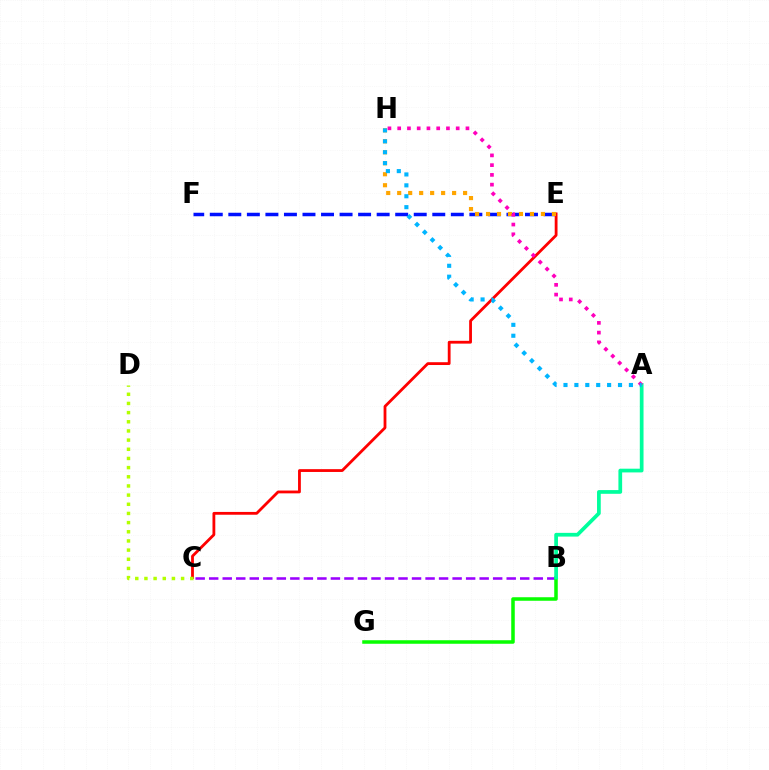{('E', 'F'): [{'color': '#0010ff', 'line_style': 'dashed', 'thickness': 2.52}], ('B', 'C'): [{'color': '#9b00ff', 'line_style': 'dashed', 'thickness': 1.84}], ('B', 'G'): [{'color': '#08ff00', 'line_style': 'solid', 'thickness': 2.54}], ('A', 'B'): [{'color': '#00ff9d', 'line_style': 'solid', 'thickness': 2.68}], ('C', 'E'): [{'color': '#ff0000', 'line_style': 'solid', 'thickness': 2.02}], ('E', 'H'): [{'color': '#ffa500', 'line_style': 'dotted', 'thickness': 2.98}], ('A', 'H'): [{'color': '#ff00bd', 'line_style': 'dotted', 'thickness': 2.65}, {'color': '#00b5ff', 'line_style': 'dotted', 'thickness': 2.96}], ('C', 'D'): [{'color': '#b3ff00', 'line_style': 'dotted', 'thickness': 2.49}]}